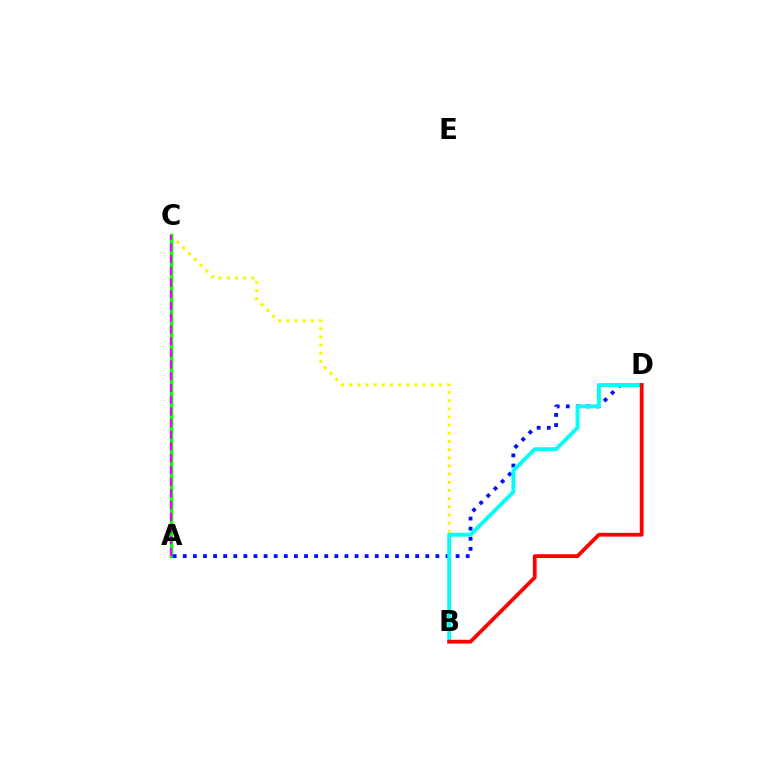{('B', 'C'): [{'color': '#fcf500', 'line_style': 'dotted', 'thickness': 2.22}], ('A', 'C'): [{'color': '#08ff00', 'line_style': 'solid', 'thickness': 2.48}, {'color': '#ee00ff', 'line_style': 'dashed', 'thickness': 1.59}], ('A', 'D'): [{'color': '#0010ff', 'line_style': 'dotted', 'thickness': 2.75}], ('B', 'D'): [{'color': '#00fff6', 'line_style': 'solid', 'thickness': 2.8}, {'color': '#ff0000', 'line_style': 'solid', 'thickness': 2.72}]}